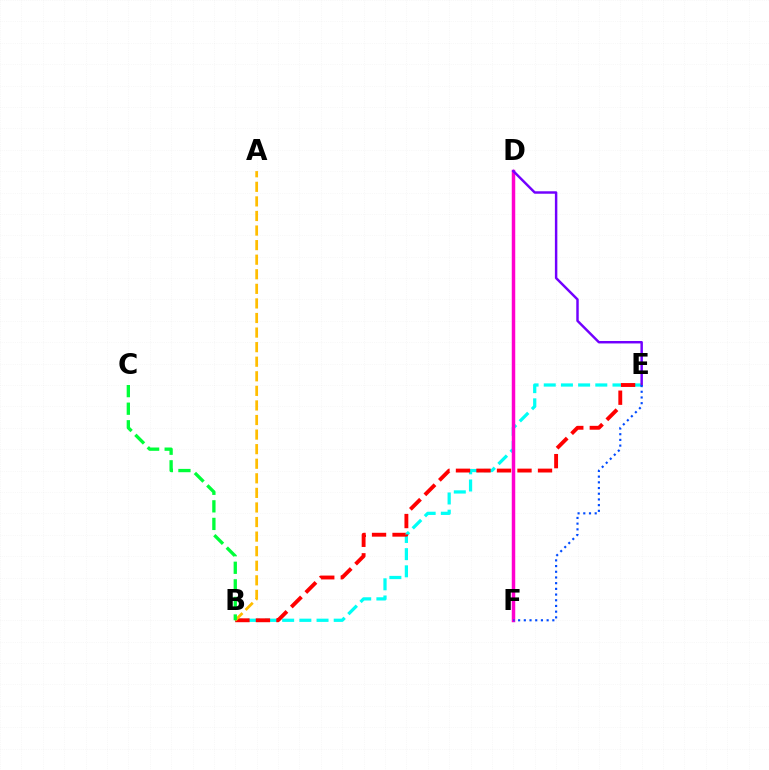{('D', 'F'): [{'color': '#84ff00', 'line_style': 'dotted', 'thickness': 1.92}, {'color': '#ff00cf', 'line_style': 'solid', 'thickness': 2.5}], ('B', 'E'): [{'color': '#00fff6', 'line_style': 'dashed', 'thickness': 2.33}, {'color': '#ff0000', 'line_style': 'dashed', 'thickness': 2.79}], ('D', 'E'): [{'color': '#7200ff', 'line_style': 'solid', 'thickness': 1.77}], ('A', 'B'): [{'color': '#ffbd00', 'line_style': 'dashed', 'thickness': 1.98}], ('B', 'C'): [{'color': '#00ff39', 'line_style': 'dashed', 'thickness': 2.39}], ('E', 'F'): [{'color': '#004bff', 'line_style': 'dotted', 'thickness': 1.55}]}